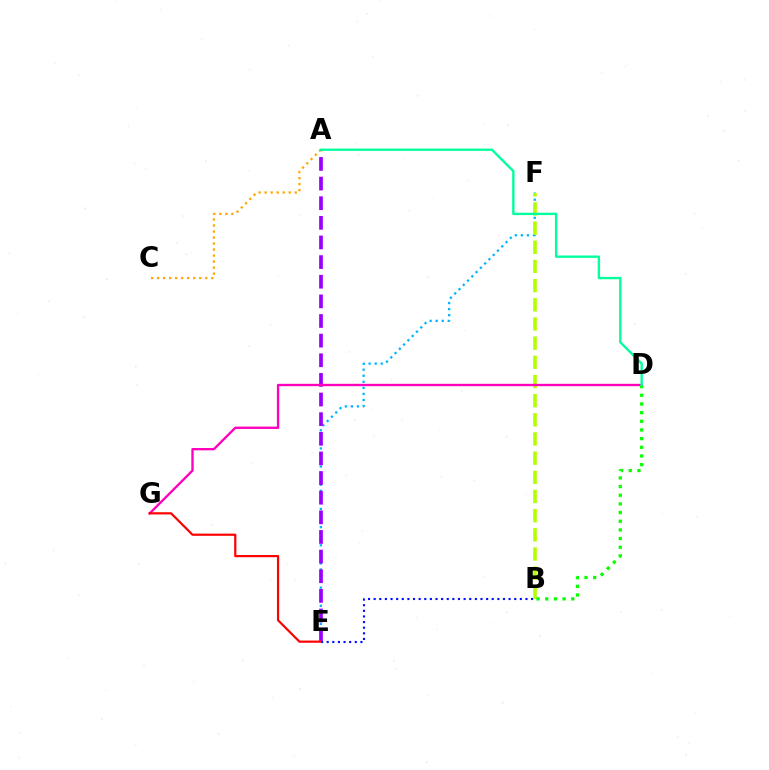{('E', 'F'): [{'color': '#00b5ff', 'line_style': 'dotted', 'thickness': 1.64}], ('A', 'E'): [{'color': '#9b00ff', 'line_style': 'dashed', 'thickness': 2.67}], ('B', 'E'): [{'color': '#0010ff', 'line_style': 'dotted', 'thickness': 1.53}], ('B', 'F'): [{'color': '#b3ff00', 'line_style': 'dashed', 'thickness': 2.6}], ('A', 'C'): [{'color': '#ffa500', 'line_style': 'dotted', 'thickness': 1.64}], ('D', 'G'): [{'color': '#ff00bd', 'line_style': 'solid', 'thickness': 1.68}], ('B', 'D'): [{'color': '#08ff00', 'line_style': 'dotted', 'thickness': 2.35}], ('A', 'D'): [{'color': '#00ff9d', 'line_style': 'solid', 'thickness': 1.69}], ('E', 'G'): [{'color': '#ff0000', 'line_style': 'solid', 'thickness': 1.58}]}